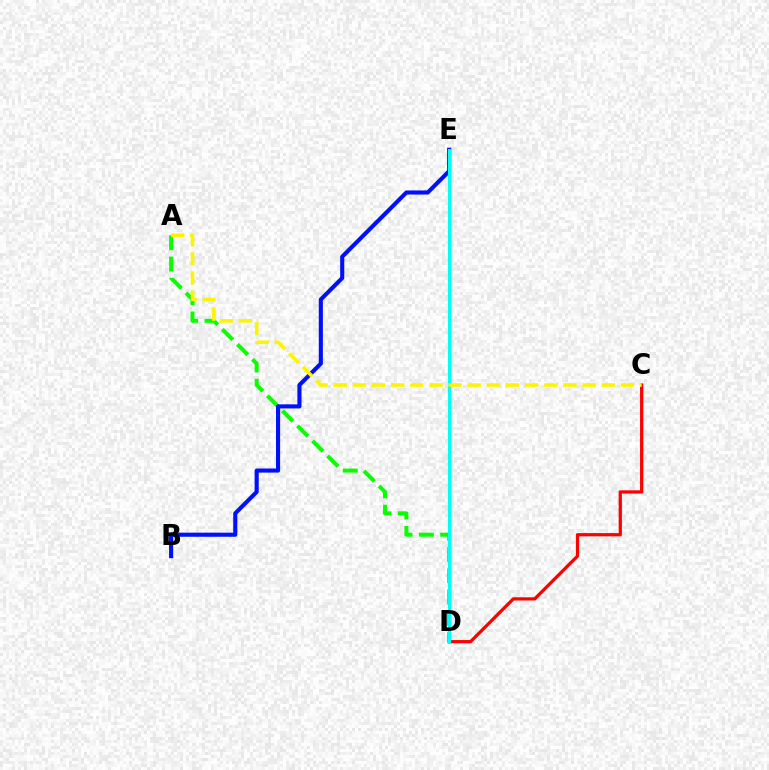{('C', 'D'): [{'color': '#ff0000', 'line_style': 'solid', 'thickness': 2.33}], ('A', 'D'): [{'color': '#08ff00', 'line_style': 'dashed', 'thickness': 2.89}], ('D', 'E'): [{'color': '#ee00ff', 'line_style': 'dotted', 'thickness': 1.98}, {'color': '#00fff6', 'line_style': 'solid', 'thickness': 2.25}], ('B', 'E'): [{'color': '#0010ff', 'line_style': 'solid', 'thickness': 2.96}], ('A', 'C'): [{'color': '#fcf500', 'line_style': 'dashed', 'thickness': 2.6}]}